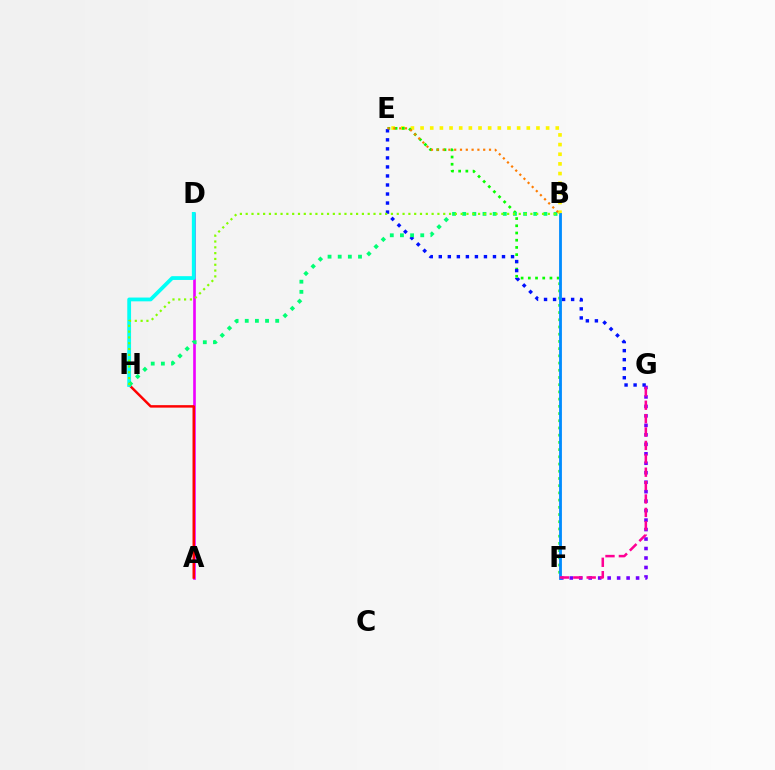{('B', 'E'): [{'color': '#fcf500', 'line_style': 'dotted', 'thickness': 2.62}, {'color': '#ff7c00', 'line_style': 'dotted', 'thickness': 1.58}], ('E', 'F'): [{'color': '#08ff00', 'line_style': 'dotted', 'thickness': 1.96}], ('A', 'D'): [{'color': '#ee00ff', 'line_style': 'solid', 'thickness': 1.91}], ('E', 'G'): [{'color': '#0010ff', 'line_style': 'dotted', 'thickness': 2.45}], ('A', 'H'): [{'color': '#ff0000', 'line_style': 'solid', 'thickness': 1.78}], ('F', 'G'): [{'color': '#7200ff', 'line_style': 'dotted', 'thickness': 2.57}, {'color': '#ff0094', 'line_style': 'dashed', 'thickness': 1.82}], ('D', 'H'): [{'color': '#00fff6', 'line_style': 'solid', 'thickness': 2.73}], ('B', 'H'): [{'color': '#00ff74', 'line_style': 'dotted', 'thickness': 2.76}, {'color': '#84ff00', 'line_style': 'dotted', 'thickness': 1.58}], ('B', 'F'): [{'color': '#008cff', 'line_style': 'solid', 'thickness': 2.03}]}